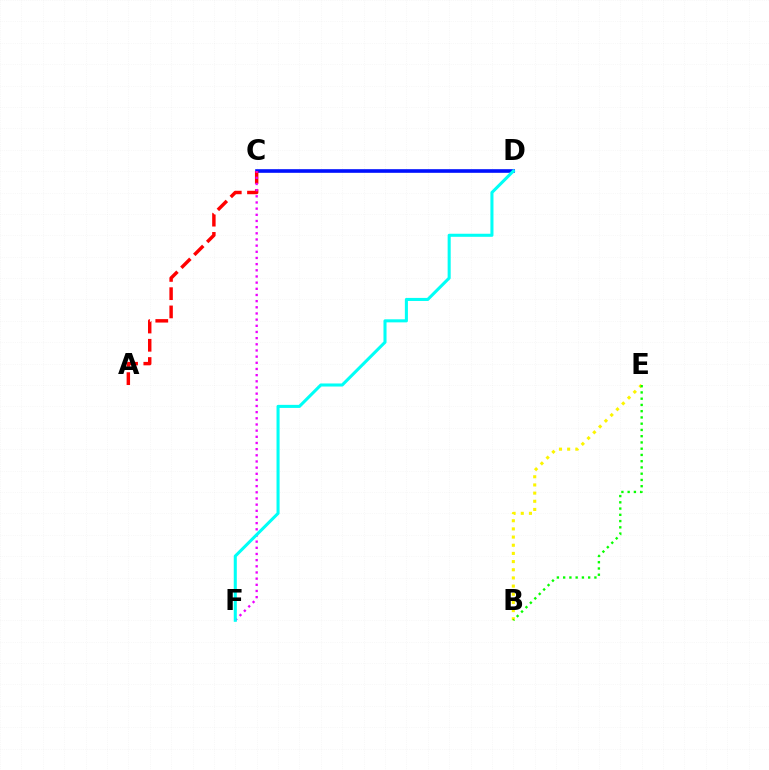{('C', 'D'): [{'color': '#0010ff', 'line_style': 'solid', 'thickness': 2.61}], ('A', 'C'): [{'color': '#ff0000', 'line_style': 'dashed', 'thickness': 2.48}], ('B', 'E'): [{'color': '#fcf500', 'line_style': 'dotted', 'thickness': 2.22}, {'color': '#08ff00', 'line_style': 'dotted', 'thickness': 1.7}], ('C', 'F'): [{'color': '#ee00ff', 'line_style': 'dotted', 'thickness': 1.68}], ('D', 'F'): [{'color': '#00fff6', 'line_style': 'solid', 'thickness': 2.2}]}